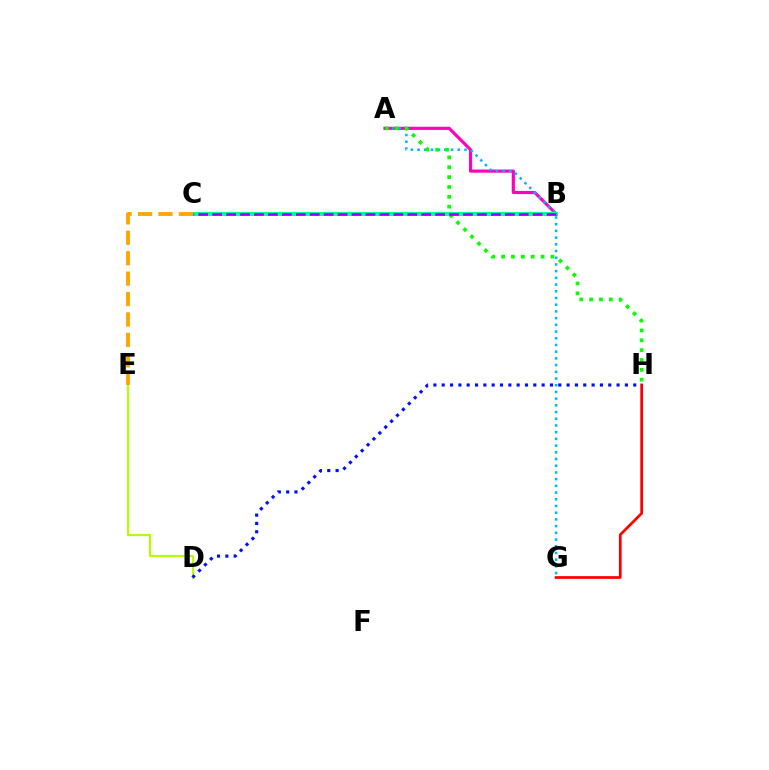{('D', 'E'): [{'color': '#b3ff00', 'line_style': 'solid', 'thickness': 1.58}], ('A', 'B'): [{'color': '#ff00bd', 'line_style': 'solid', 'thickness': 2.27}], ('A', 'G'): [{'color': '#00b5ff', 'line_style': 'dotted', 'thickness': 1.82}], ('A', 'H'): [{'color': '#08ff00', 'line_style': 'dotted', 'thickness': 2.68}], ('B', 'C'): [{'color': '#00ff9d', 'line_style': 'solid', 'thickness': 2.85}, {'color': '#9b00ff', 'line_style': 'dashed', 'thickness': 1.89}], ('C', 'E'): [{'color': '#ffa500', 'line_style': 'dashed', 'thickness': 2.77}], ('G', 'H'): [{'color': '#ff0000', 'line_style': 'solid', 'thickness': 1.97}], ('D', 'H'): [{'color': '#0010ff', 'line_style': 'dotted', 'thickness': 2.26}]}